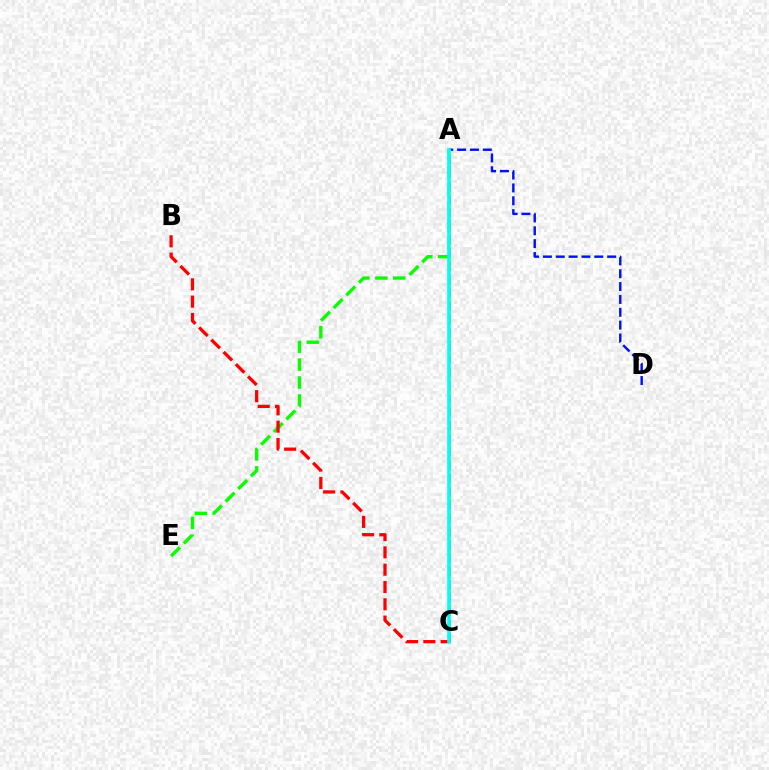{('A', 'D'): [{'color': '#0010ff', 'line_style': 'dashed', 'thickness': 1.75}], ('A', 'E'): [{'color': '#08ff00', 'line_style': 'dashed', 'thickness': 2.43}], ('A', 'C'): [{'color': '#fcf500', 'line_style': 'dashed', 'thickness': 2.45}, {'color': '#ee00ff', 'line_style': 'dashed', 'thickness': 1.8}, {'color': '#00fff6', 'line_style': 'solid', 'thickness': 2.59}], ('B', 'C'): [{'color': '#ff0000', 'line_style': 'dashed', 'thickness': 2.35}]}